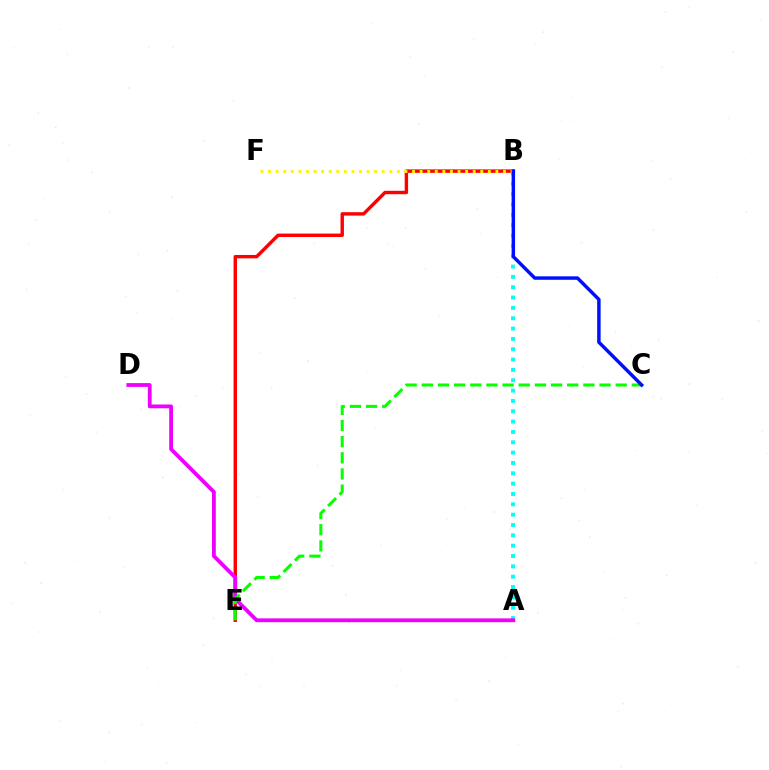{('B', 'E'): [{'color': '#ff0000', 'line_style': 'solid', 'thickness': 2.46}], ('A', 'B'): [{'color': '#00fff6', 'line_style': 'dotted', 'thickness': 2.81}], ('B', 'F'): [{'color': '#fcf500', 'line_style': 'dotted', 'thickness': 2.06}], ('A', 'D'): [{'color': '#ee00ff', 'line_style': 'solid', 'thickness': 2.74}], ('C', 'E'): [{'color': '#08ff00', 'line_style': 'dashed', 'thickness': 2.19}], ('B', 'C'): [{'color': '#0010ff', 'line_style': 'solid', 'thickness': 2.49}]}